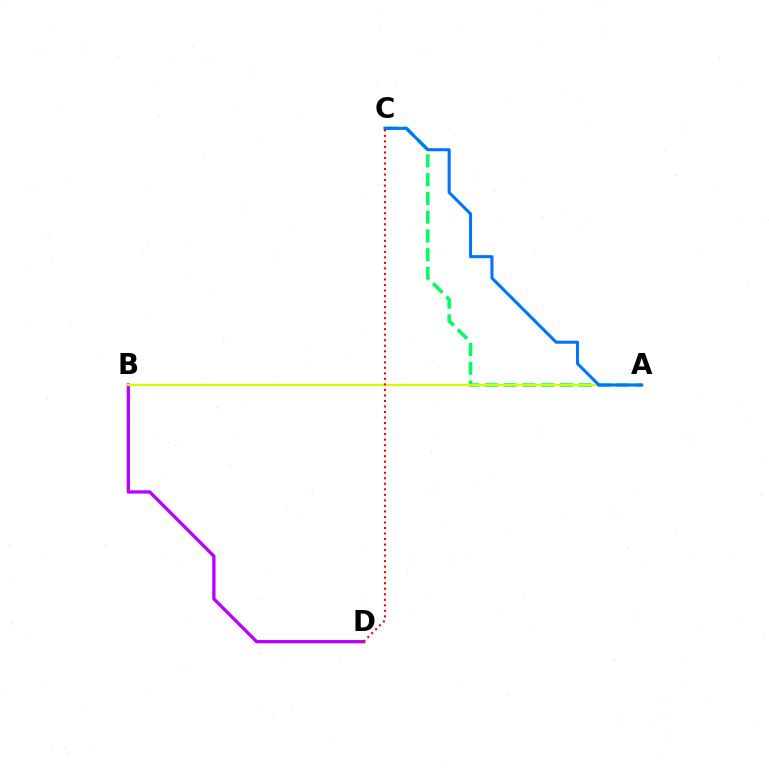{('B', 'D'): [{'color': '#b900ff', 'line_style': 'solid', 'thickness': 2.37}], ('A', 'C'): [{'color': '#00ff5c', 'line_style': 'dashed', 'thickness': 2.55}, {'color': '#0074ff', 'line_style': 'solid', 'thickness': 2.2}], ('A', 'B'): [{'color': '#d1ff00', 'line_style': 'solid', 'thickness': 1.57}], ('C', 'D'): [{'color': '#ff0000', 'line_style': 'dotted', 'thickness': 1.5}]}